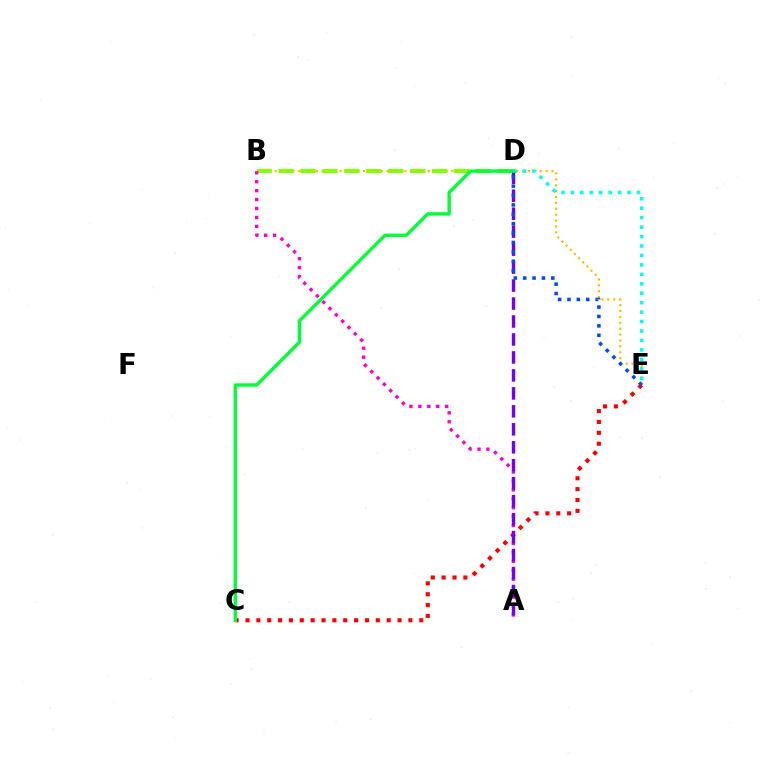{('B', 'E'): [{'color': '#ffbd00', 'line_style': 'dotted', 'thickness': 1.6}], ('D', 'E'): [{'color': '#00fff6', 'line_style': 'dotted', 'thickness': 2.57}, {'color': '#004bff', 'line_style': 'dotted', 'thickness': 2.55}], ('C', 'E'): [{'color': '#ff0000', 'line_style': 'dotted', 'thickness': 2.95}], ('B', 'D'): [{'color': '#84ff00', 'line_style': 'dashed', 'thickness': 2.98}], ('A', 'B'): [{'color': '#ff00cf', 'line_style': 'dotted', 'thickness': 2.43}], ('A', 'D'): [{'color': '#7200ff', 'line_style': 'dashed', 'thickness': 2.44}], ('C', 'D'): [{'color': '#00ff39', 'line_style': 'solid', 'thickness': 2.44}]}